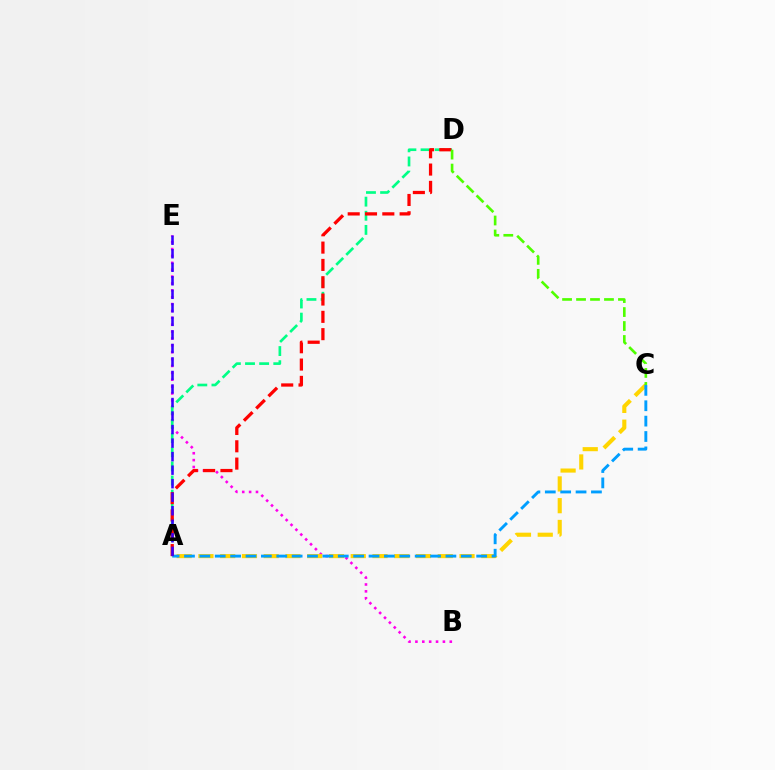{('B', 'E'): [{'color': '#ff00ed', 'line_style': 'dotted', 'thickness': 1.87}], ('A', 'D'): [{'color': '#00ff86', 'line_style': 'dashed', 'thickness': 1.92}, {'color': '#ff0000', 'line_style': 'dashed', 'thickness': 2.35}], ('A', 'C'): [{'color': '#ffd500', 'line_style': 'dashed', 'thickness': 2.96}, {'color': '#009eff', 'line_style': 'dashed', 'thickness': 2.09}], ('A', 'E'): [{'color': '#3700ff', 'line_style': 'dashed', 'thickness': 1.84}], ('C', 'D'): [{'color': '#4fff00', 'line_style': 'dashed', 'thickness': 1.9}]}